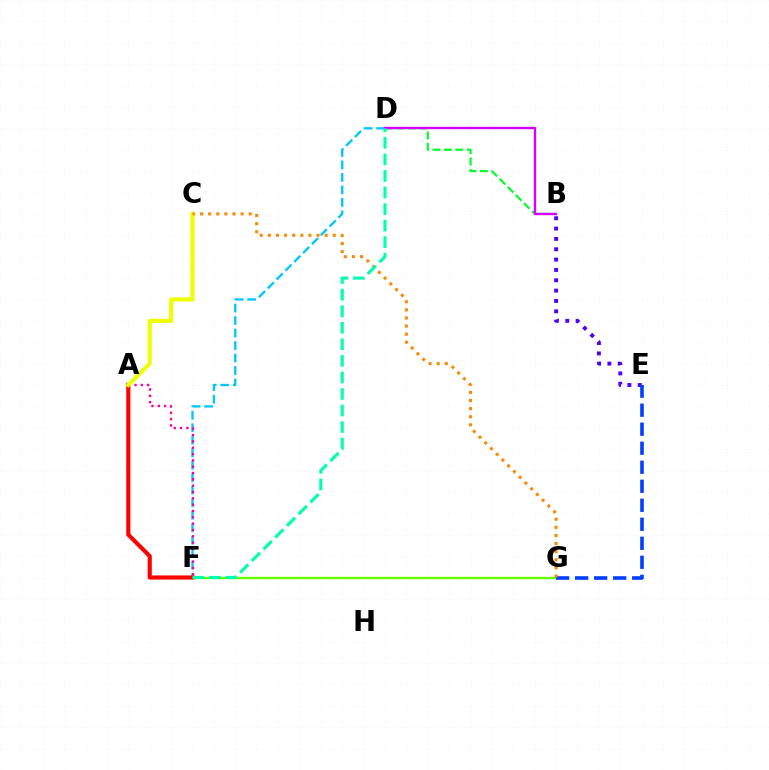{('D', 'F'): [{'color': '#00c7ff', 'line_style': 'dashed', 'thickness': 1.7}, {'color': '#00ffaf', 'line_style': 'dashed', 'thickness': 2.25}], ('B', 'D'): [{'color': '#00ff27', 'line_style': 'dashed', 'thickness': 1.56}, {'color': '#d600ff', 'line_style': 'solid', 'thickness': 1.72}], ('A', 'F'): [{'color': '#ff00a0', 'line_style': 'dotted', 'thickness': 1.72}, {'color': '#ff0000', 'line_style': 'solid', 'thickness': 2.99}], ('F', 'G'): [{'color': '#66ff00', 'line_style': 'solid', 'thickness': 1.71}], ('B', 'E'): [{'color': '#4f00ff', 'line_style': 'dotted', 'thickness': 2.81}], ('E', 'G'): [{'color': '#003fff', 'line_style': 'dashed', 'thickness': 2.58}], ('A', 'C'): [{'color': '#eeff00', 'line_style': 'solid', 'thickness': 2.97}], ('C', 'G'): [{'color': '#ff8800', 'line_style': 'dotted', 'thickness': 2.2}]}